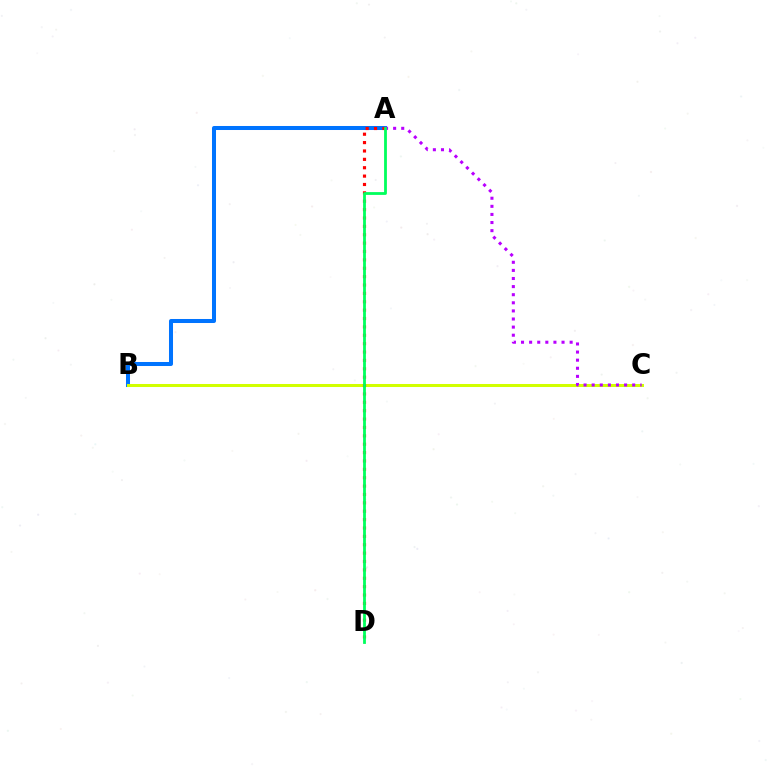{('A', 'B'): [{'color': '#0074ff', 'line_style': 'solid', 'thickness': 2.89}], ('B', 'C'): [{'color': '#d1ff00', 'line_style': 'solid', 'thickness': 2.18}], ('A', 'D'): [{'color': '#ff0000', 'line_style': 'dotted', 'thickness': 2.28}, {'color': '#00ff5c', 'line_style': 'solid', 'thickness': 2.01}], ('A', 'C'): [{'color': '#b900ff', 'line_style': 'dotted', 'thickness': 2.2}]}